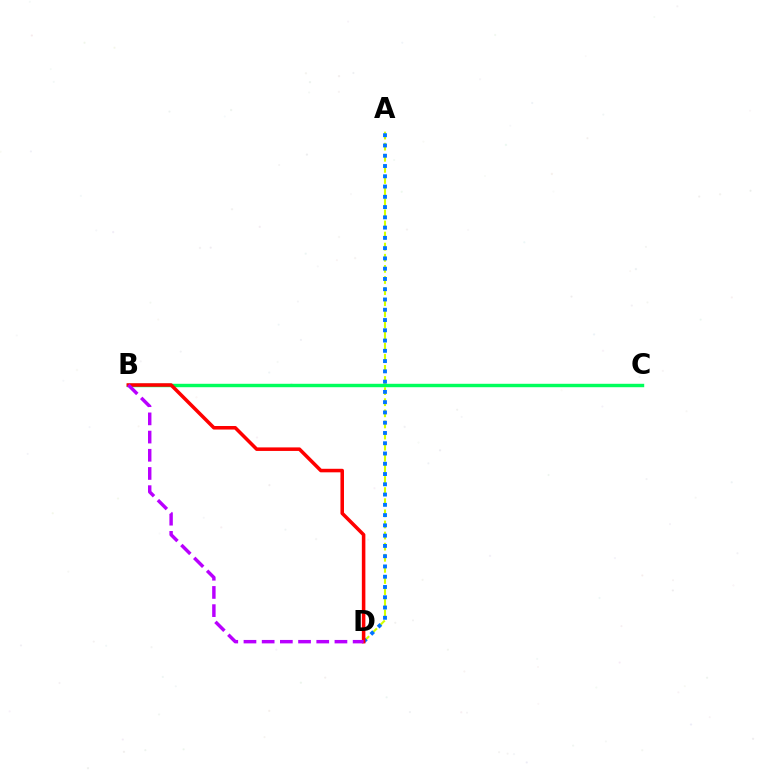{('B', 'C'): [{'color': '#00ff5c', 'line_style': 'solid', 'thickness': 2.46}], ('A', 'D'): [{'color': '#d1ff00', 'line_style': 'dashed', 'thickness': 1.51}, {'color': '#0074ff', 'line_style': 'dotted', 'thickness': 2.79}], ('B', 'D'): [{'color': '#ff0000', 'line_style': 'solid', 'thickness': 2.55}, {'color': '#b900ff', 'line_style': 'dashed', 'thickness': 2.47}]}